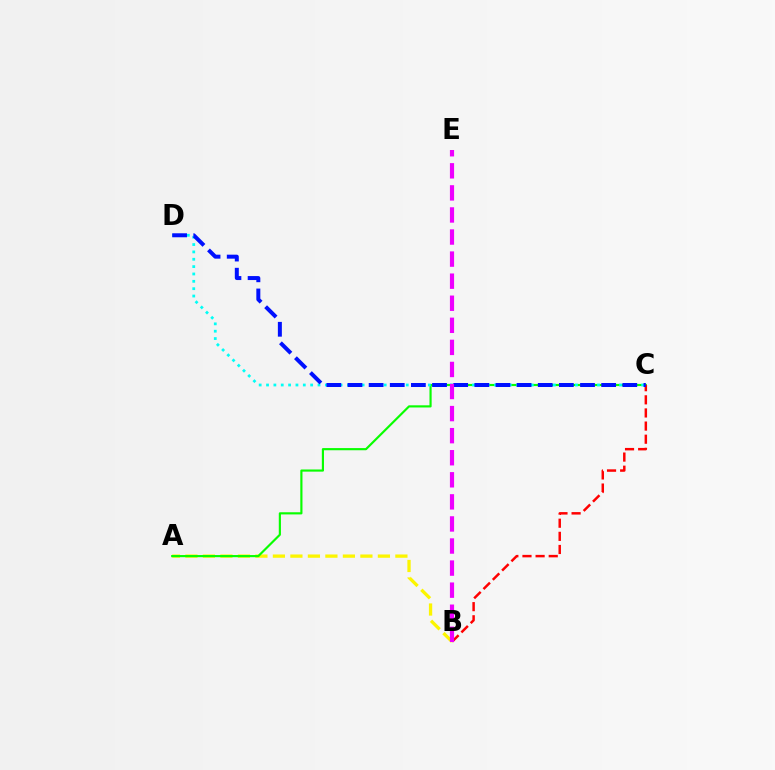{('A', 'B'): [{'color': '#fcf500', 'line_style': 'dashed', 'thickness': 2.38}], ('A', 'C'): [{'color': '#08ff00', 'line_style': 'solid', 'thickness': 1.56}], ('B', 'C'): [{'color': '#ff0000', 'line_style': 'dashed', 'thickness': 1.78}], ('C', 'D'): [{'color': '#00fff6', 'line_style': 'dotted', 'thickness': 2.0}, {'color': '#0010ff', 'line_style': 'dashed', 'thickness': 2.87}], ('B', 'E'): [{'color': '#ee00ff', 'line_style': 'dashed', 'thickness': 3.0}]}